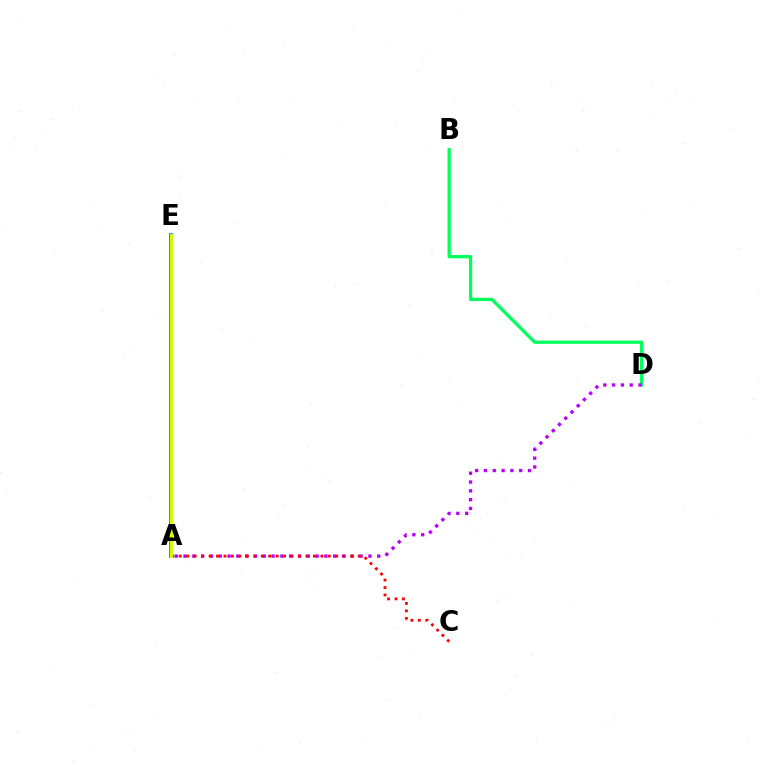{('A', 'E'): [{'color': '#0074ff', 'line_style': 'solid', 'thickness': 2.67}, {'color': '#d1ff00', 'line_style': 'solid', 'thickness': 2.17}], ('B', 'D'): [{'color': '#00ff5c', 'line_style': 'solid', 'thickness': 2.35}], ('A', 'D'): [{'color': '#b900ff', 'line_style': 'dotted', 'thickness': 2.39}], ('A', 'C'): [{'color': '#ff0000', 'line_style': 'dotted', 'thickness': 2.03}]}